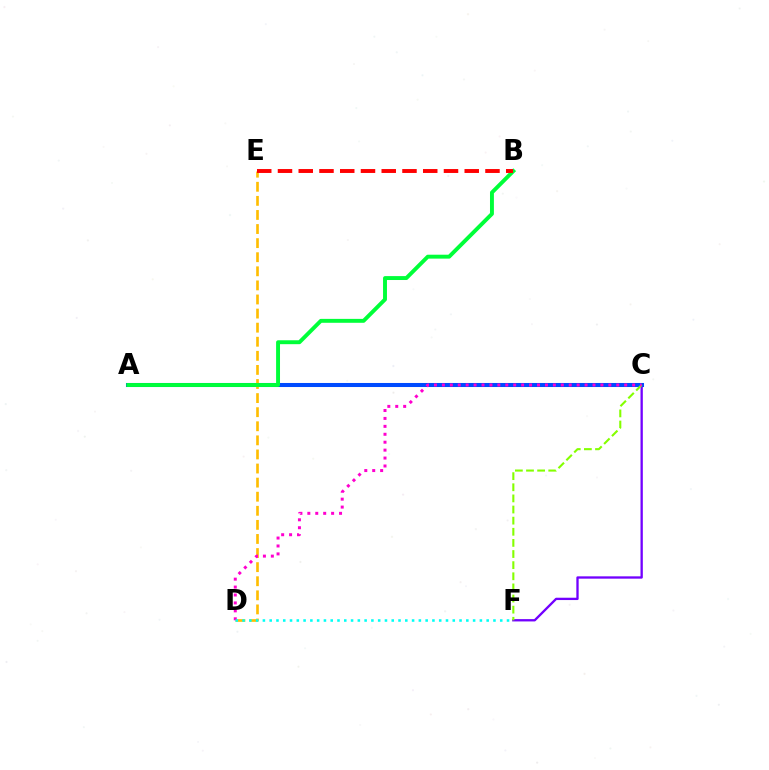{('C', 'F'): [{'color': '#7200ff', 'line_style': 'solid', 'thickness': 1.67}, {'color': '#84ff00', 'line_style': 'dashed', 'thickness': 1.51}], ('A', 'C'): [{'color': '#004bff', 'line_style': 'solid', 'thickness': 2.92}], ('D', 'E'): [{'color': '#ffbd00', 'line_style': 'dashed', 'thickness': 1.91}], ('A', 'B'): [{'color': '#00ff39', 'line_style': 'solid', 'thickness': 2.82}], ('C', 'D'): [{'color': '#ff00cf', 'line_style': 'dotted', 'thickness': 2.15}], ('D', 'F'): [{'color': '#00fff6', 'line_style': 'dotted', 'thickness': 1.84}], ('B', 'E'): [{'color': '#ff0000', 'line_style': 'dashed', 'thickness': 2.82}]}